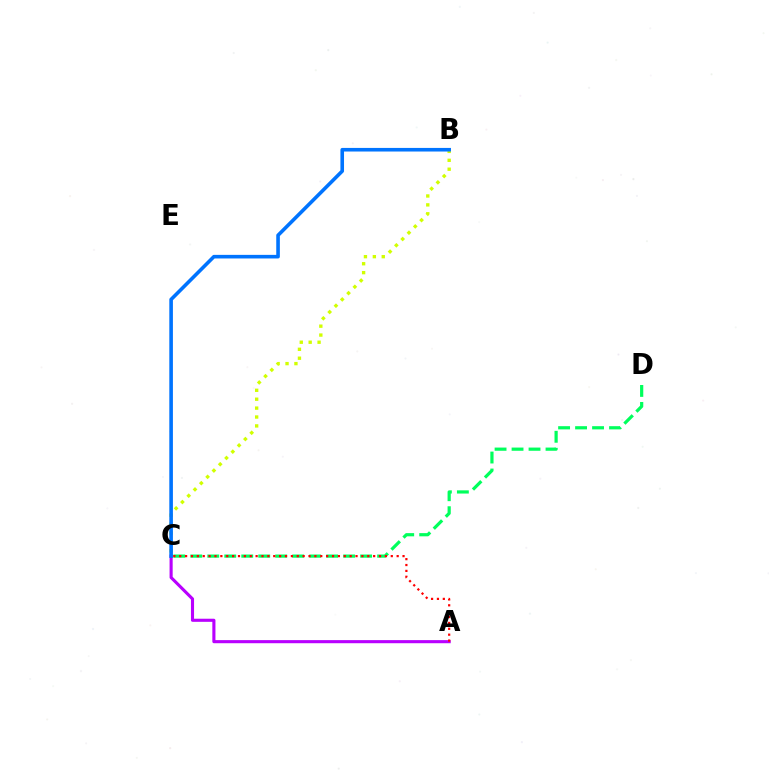{('A', 'C'): [{'color': '#b900ff', 'line_style': 'solid', 'thickness': 2.23}, {'color': '#ff0000', 'line_style': 'dotted', 'thickness': 1.6}], ('B', 'C'): [{'color': '#d1ff00', 'line_style': 'dotted', 'thickness': 2.42}, {'color': '#0074ff', 'line_style': 'solid', 'thickness': 2.59}], ('C', 'D'): [{'color': '#00ff5c', 'line_style': 'dashed', 'thickness': 2.31}]}